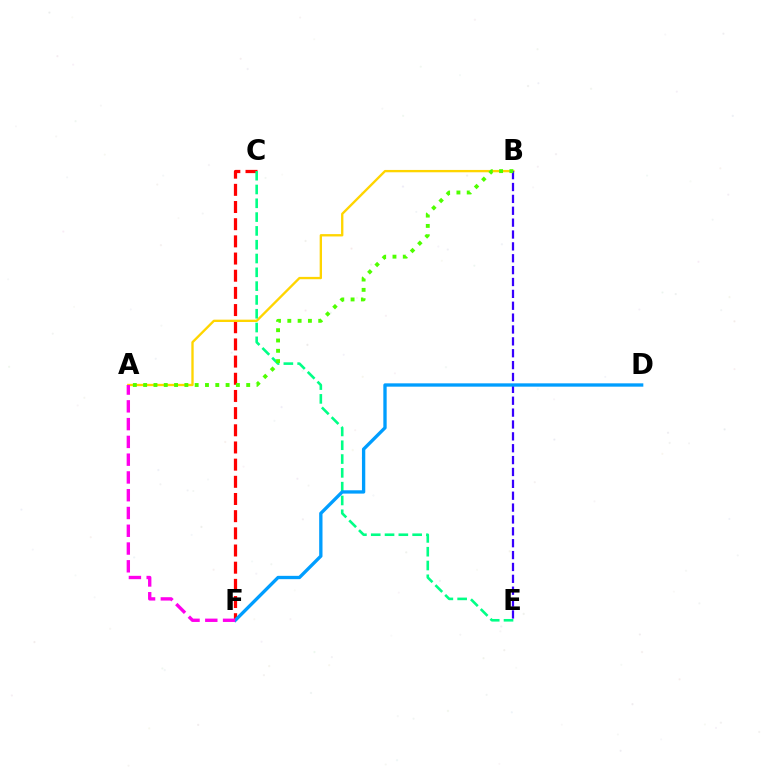{('C', 'F'): [{'color': '#ff0000', 'line_style': 'dashed', 'thickness': 2.33}], ('A', 'B'): [{'color': '#ffd500', 'line_style': 'solid', 'thickness': 1.69}, {'color': '#4fff00', 'line_style': 'dotted', 'thickness': 2.8}], ('B', 'E'): [{'color': '#3700ff', 'line_style': 'dashed', 'thickness': 1.61}], ('C', 'E'): [{'color': '#00ff86', 'line_style': 'dashed', 'thickness': 1.88}], ('D', 'F'): [{'color': '#009eff', 'line_style': 'solid', 'thickness': 2.39}], ('A', 'F'): [{'color': '#ff00ed', 'line_style': 'dashed', 'thickness': 2.41}]}